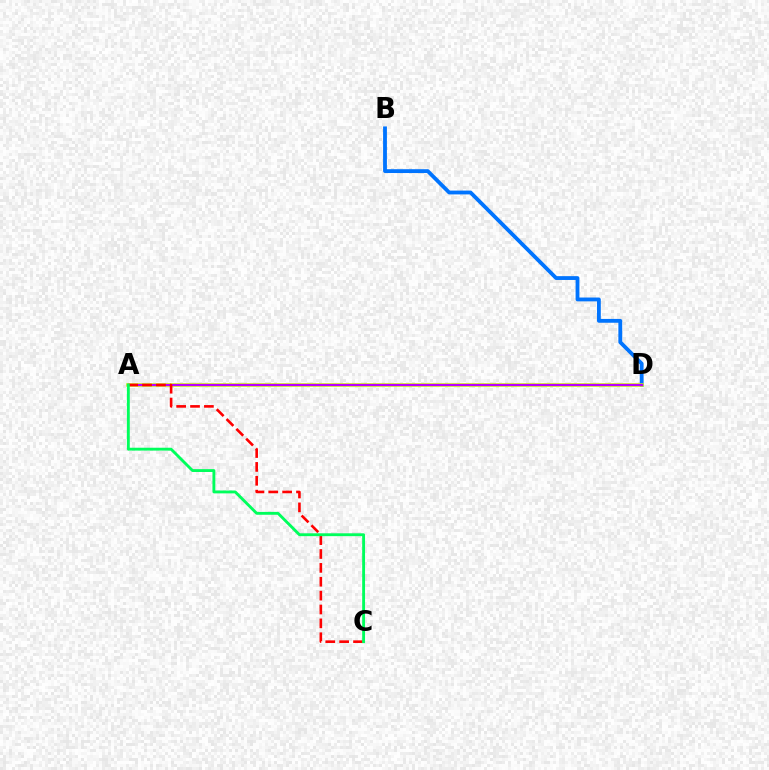{('B', 'D'): [{'color': '#0074ff', 'line_style': 'solid', 'thickness': 2.75}], ('A', 'D'): [{'color': '#d1ff00', 'line_style': 'solid', 'thickness': 2.56}, {'color': '#b900ff', 'line_style': 'solid', 'thickness': 1.61}], ('A', 'C'): [{'color': '#ff0000', 'line_style': 'dashed', 'thickness': 1.88}, {'color': '#00ff5c', 'line_style': 'solid', 'thickness': 2.06}]}